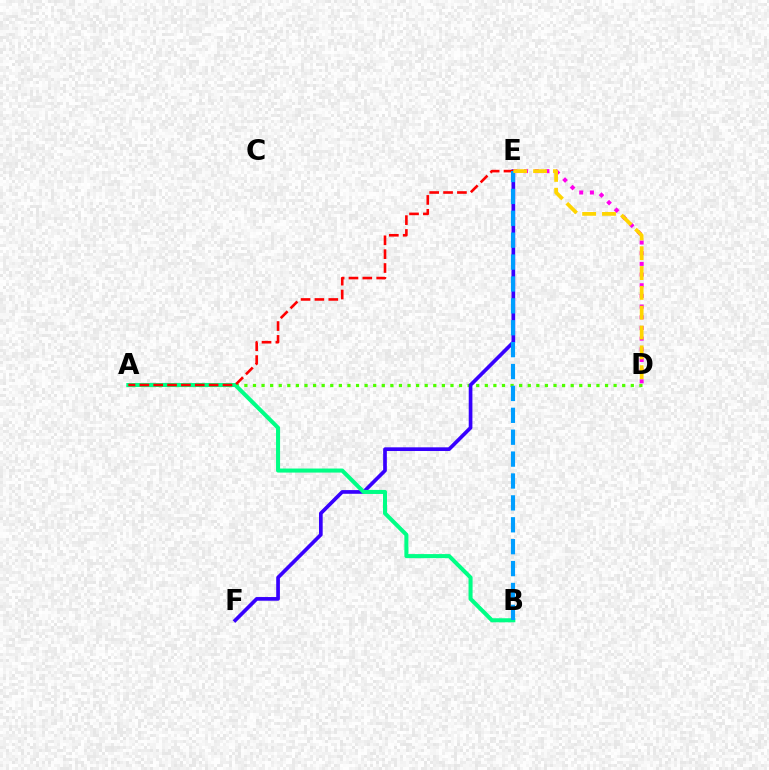{('A', 'D'): [{'color': '#4fff00', 'line_style': 'dotted', 'thickness': 2.33}], ('E', 'F'): [{'color': '#3700ff', 'line_style': 'solid', 'thickness': 2.65}], ('D', 'E'): [{'color': '#ff00ed', 'line_style': 'dotted', 'thickness': 2.9}, {'color': '#ffd500', 'line_style': 'dashed', 'thickness': 2.69}], ('A', 'B'): [{'color': '#00ff86', 'line_style': 'solid', 'thickness': 2.91}], ('A', 'E'): [{'color': '#ff0000', 'line_style': 'dashed', 'thickness': 1.88}], ('B', 'E'): [{'color': '#009eff', 'line_style': 'dashed', 'thickness': 2.97}]}